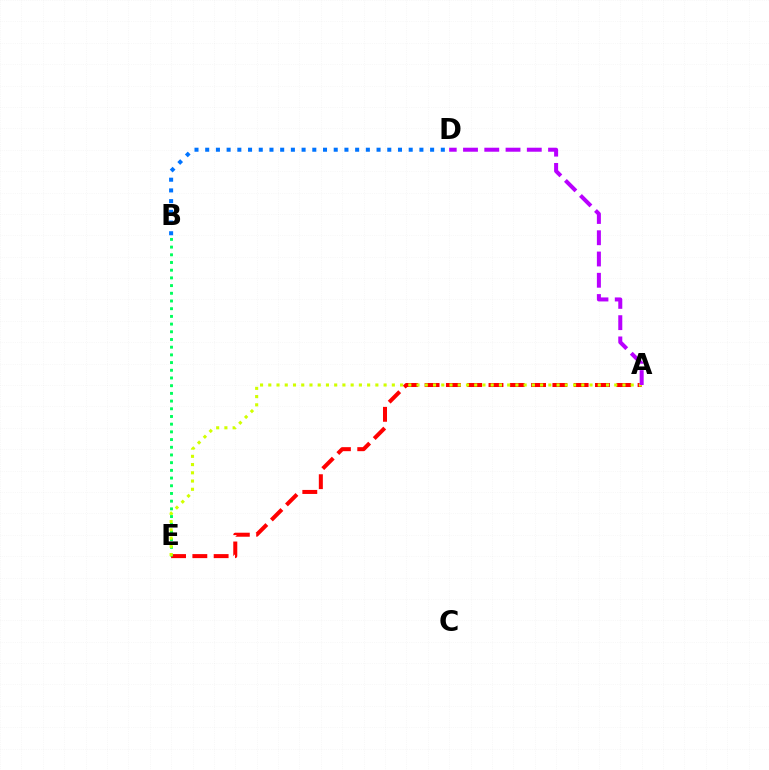{('A', 'E'): [{'color': '#ff0000', 'line_style': 'dashed', 'thickness': 2.89}, {'color': '#d1ff00', 'line_style': 'dotted', 'thickness': 2.24}], ('B', 'E'): [{'color': '#00ff5c', 'line_style': 'dotted', 'thickness': 2.09}], ('B', 'D'): [{'color': '#0074ff', 'line_style': 'dotted', 'thickness': 2.91}], ('A', 'D'): [{'color': '#b900ff', 'line_style': 'dashed', 'thickness': 2.89}]}